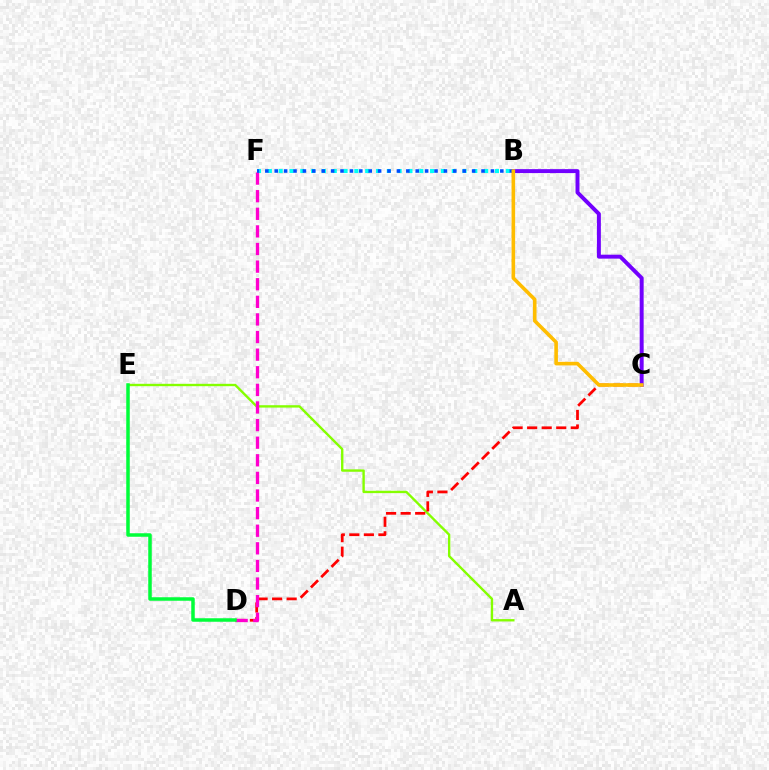{('A', 'E'): [{'color': '#84ff00', 'line_style': 'solid', 'thickness': 1.71}], ('C', 'D'): [{'color': '#ff0000', 'line_style': 'dashed', 'thickness': 1.98}], ('B', 'F'): [{'color': '#00fff6', 'line_style': 'dotted', 'thickness': 2.94}, {'color': '#004bff', 'line_style': 'dotted', 'thickness': 2.55}], ('D', 'F'): [{'color': '#ff00cf', 'line_style': 'dashed', 'thickness': 2.39}], ('B', 'C'): [{'color': '#7200ff', 'line_style': 'solid', 'thickness': 2.84}, {'color': '#ffbd00', 'line_style': 'solid', 'thickness': 2.59}], ('D', 'E'): [{'color': '#00ff39', 'line_style': 'solid', 'thickness': 2.52}]}